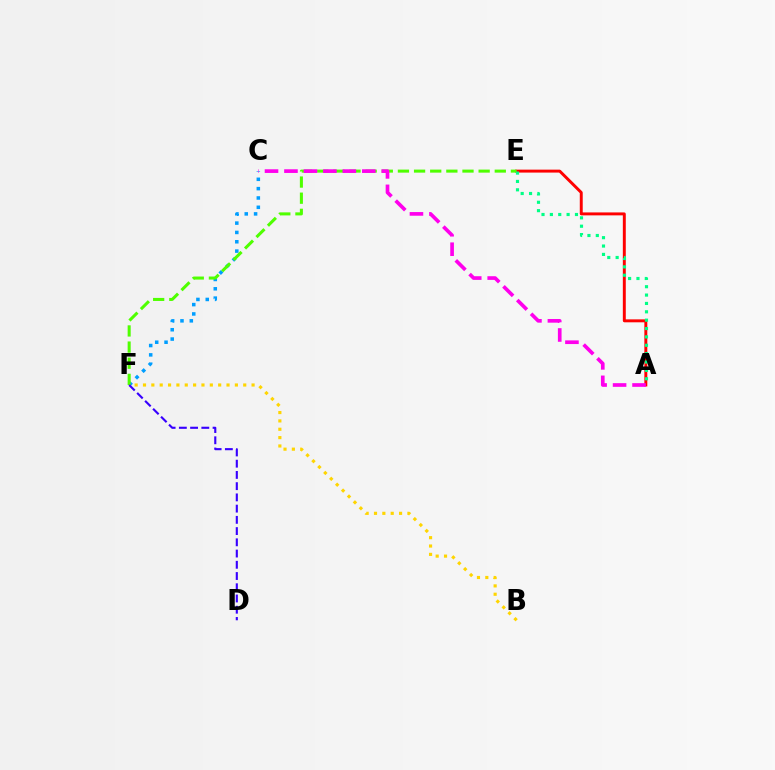{('A', 'E'): [{'color': '#ff0000', 'line_style': 'solid', 'thickness': 2.12}, {'color': '#00ff86', 'line_style': 'dotted', 'thickness': 2.27}], ('C', 'F'): [{'color': '#009eff', 'line_style': 'dotted', 'thickness': 2.54}], ('E', 'F'): [{'color': '#4fff00', 'line_style': 'dashed', 'thickness': 2.19}], ('A', 'C'): [{'color': '#ff00ed', 'line_style': 'dashed', 'thickness': 2.64}], ('B', 'F'): [{'color': '#ffd500', 'line_style': 'dotted', 'thickness': 2.27}], ('D', 'F'): [{'color': '#3700ff', 'line_style': 'dashed', 'thickness': 1.53}]}